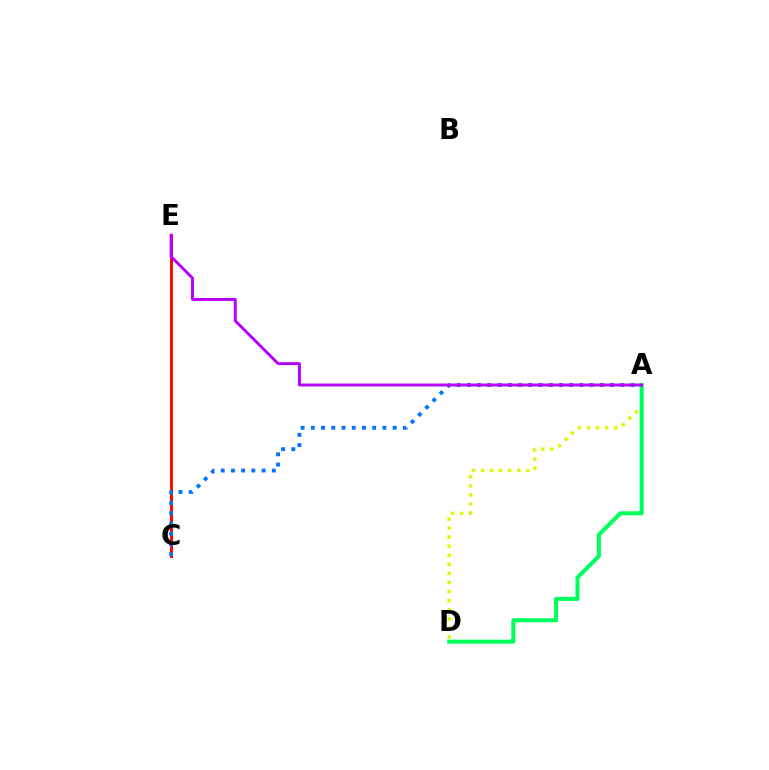{('C', 'E'): [{'color': '#ff0000', 'line_style': 'solid', 'thickness': 2.08}], ('A', 'C'): [{'color': '#0074ff', 'line_style': 'dotted', 'thickness': 2.78}], ('A', 'D'): [{'color': '#d1ff00', 'line_style': 'dotted', 'thickness': 2.47}, {'color': '#00ff5c', 'line_style': 'solid', 'thickness': 2.91}], ('A', 'E'): [{'color': '#b900ff', 'line_style': 'solid', 'thickness': 2.11}]}